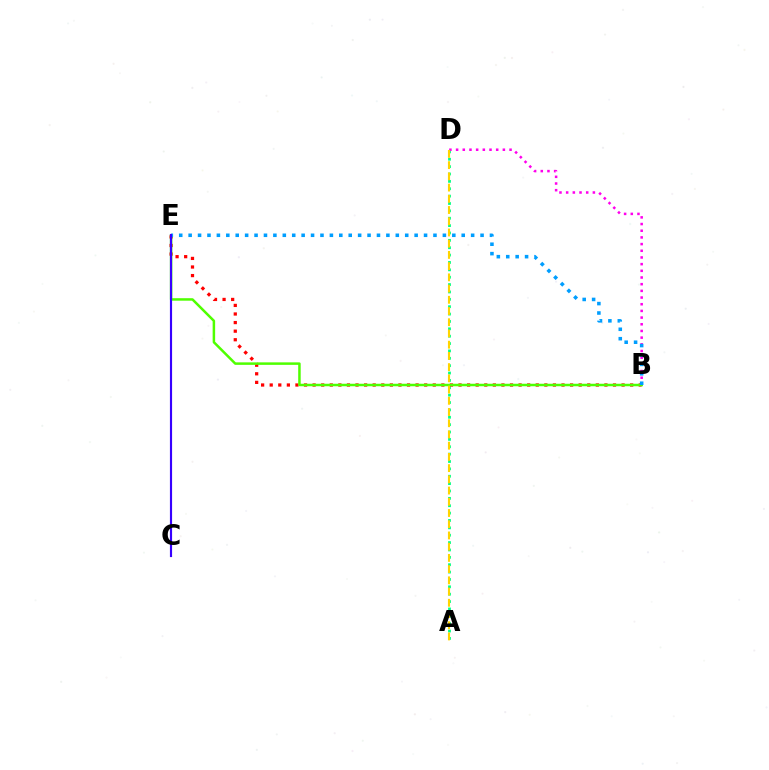{('A', 'D'): [{'color': '#00ff86', 'line_style': 'dotted', 'thickness': 2.0}, {'color': '#ffd500', 'line_style': 'dashed', 'thickness': 1.52}], ('B', 'E'): [{'color': '#ff0000', 'line_style': 'dotted', 'thickness': 2.33}, {'color': '#4fff00', 'line_style': 'solid', 'thickness': 1.8}, {'color': '#009eff', 'line_style': 'dotted', 'thickness': 2.56}], ('B', 'D'): [{'color': '#ff00ed', 'line_style': 'dotted', 'thickness': 1.82}], ('C', 'E'): [{'color': '#3700ff', 'line_style': 'solid', 'thickness': 1.55}]}